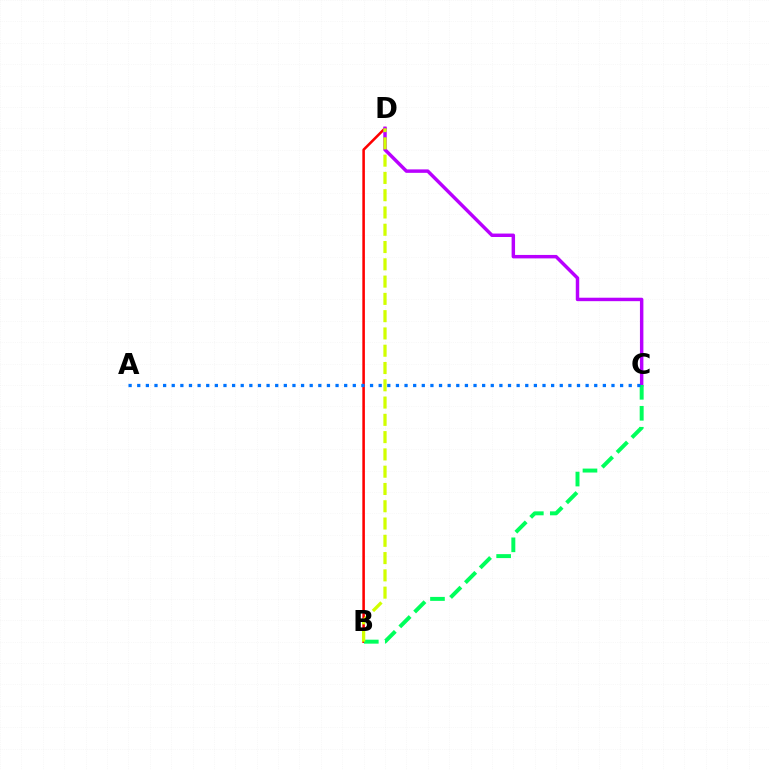{('B', 'D'): [{'color': '#ff0000', 'line_style': 'solid', 'thickness': 1.85}, {'color': '#d1ff00', 'line_style': 'dashed', 'thickness': 2.35}], ('C', 'D'): [{'color': '#b900ff', 'line_style': 'solid', 'thickness': 2.48}], ('B', 'C'): [{'color': '#00ff5c', 'line_style': 'dashed', 'thickness': 2.85}], ('A', 'C'): [{'color': '#0074ff', 'line_style': 'dotted', 'thickness': 2.34}]}